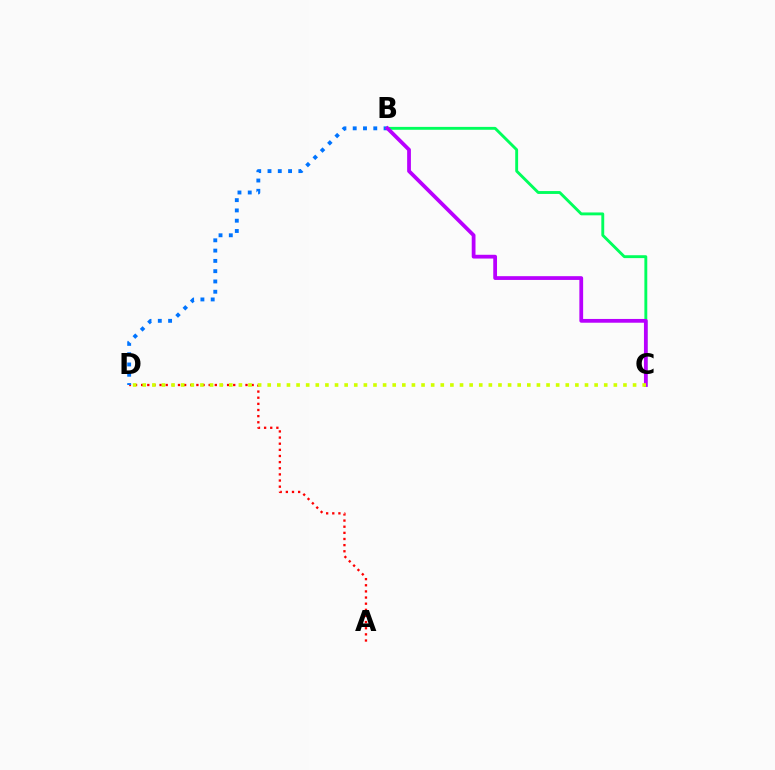{('A', 'D'): [{'color': '#ff0000', 'line_style': 'dotted', 'thickness': 1.67}], ('B', 'C'): [{'color': '#00ff5c', 'line_style': 'solid', 'thickness': 2.08}, {'color': '#b900ff', 'line_style': 'solid', 'thickness': 2.71}], ('B', 'D'): [{'color': '#0074ff', 'line_style': 'dotted', 'thickness': 2.79}], ('C', 'D'): [{'color': '#d1ff00', 'line_style': 'dotted', 'thickness': 2.61}]}